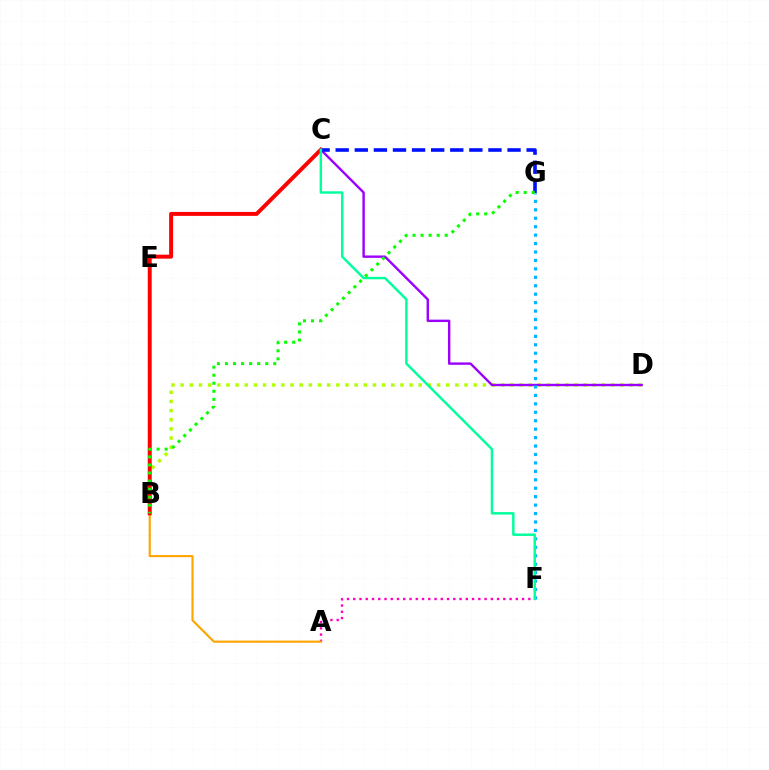{('B', 'D'): [{'color': '#b3ff00', 'line_style': 'dotted', 'thickness': 2.49}], ('A', 'F'): [{'color': '#ff00bd', 'line_style': 'dotted', 'thickness': 1.7}], ('C', 'D'): [{'color': '#9b00ff', 'line_style': 'solid', 'thickness': 1.73}], ('A', 'B'): [{'color': '#ffa500', 'line_style': 'solid', 'thickness': 1.54}], ('B', 'C'): [{'color': '#ff0000', 'line_style': 'solid', 'thickness': 2.85}], ('F', 'G'): [{'color': '#00b5ff', 'line_style': 'dotted', 'thickness': 2.29}], ('C', 'G'): [{'color': '#0010ff', 'line_style': 'dashed', 'thickness': 2.59}], ('C', 'F'): [{'color': '#00ff9d', 'line_style': 'solid', 'thickness': 1.76}], ('B', 'G'): [{'color': '#08ff00', 'line_style': 'dotted', 'thickness': 2.19}]}